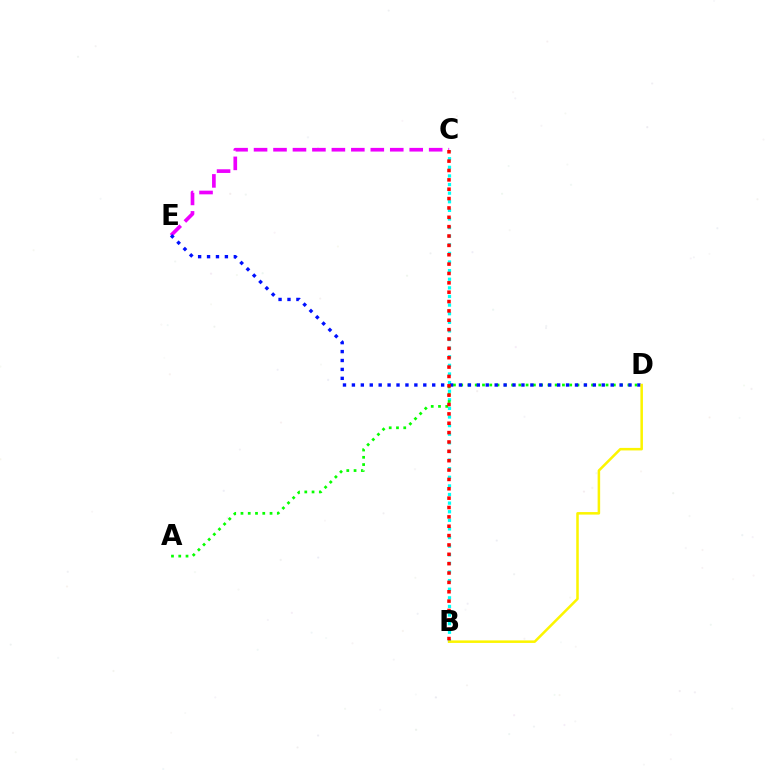{('B', 'C'): [{'color': '#00fff6', 'line_style': 'dotted', 'thickness': 2.34}, {'color': '#ff0000', 'line_style': 'dotted', 'thickness': 2.54}], ('C', 'E'): [{'color': '#ee00ff', 'line_style': 'dashed', 'thickness': 2.64}], ('A', 'D'): [{'color': '#08ff00', 'line_style': 'dotted', 'thickness': 1.97}], ('D', 'E'): [{'color': '#0010ff', 'line_style': 'dotted', 'thickness': 2.42}], ('B', 'D'): [{'color': '#fcf500', 'line_style': 'solid', 'thickness': 1.82}]}